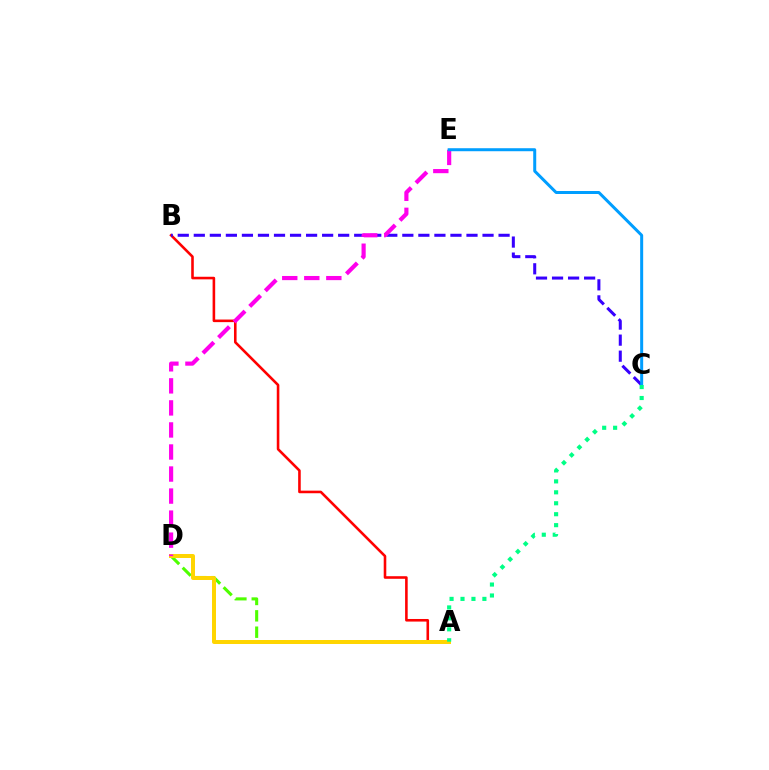{('A', 'B'): [{'color': '#ff0000', 'line_style': 'solid', 'thickness': 1.86}], ('A', 'D'): [{'color': '#4fff00', 'line_style': 'dashed', 'thickness': 2.22}, {'color': '#ffd500', 'line_style': 'solid', 'thickness': 2.87}], ('B', 'C'): [{'color': '#3700ff', 'line_style': 'dashed', 'thickness': 2.18}], ('D', 'E'): [{'color': '#ff00ed', 'line_style': 'dashed', 'thickness': 2.99}], ('C', 'E'): [{'color': '#009eff', 'line_style': 'solid', 'thickness': 2.16}], ('A', 'C'): [{'color': '#00ff86', 'line_style': 'dotted', 'thickness': 2.97}]}